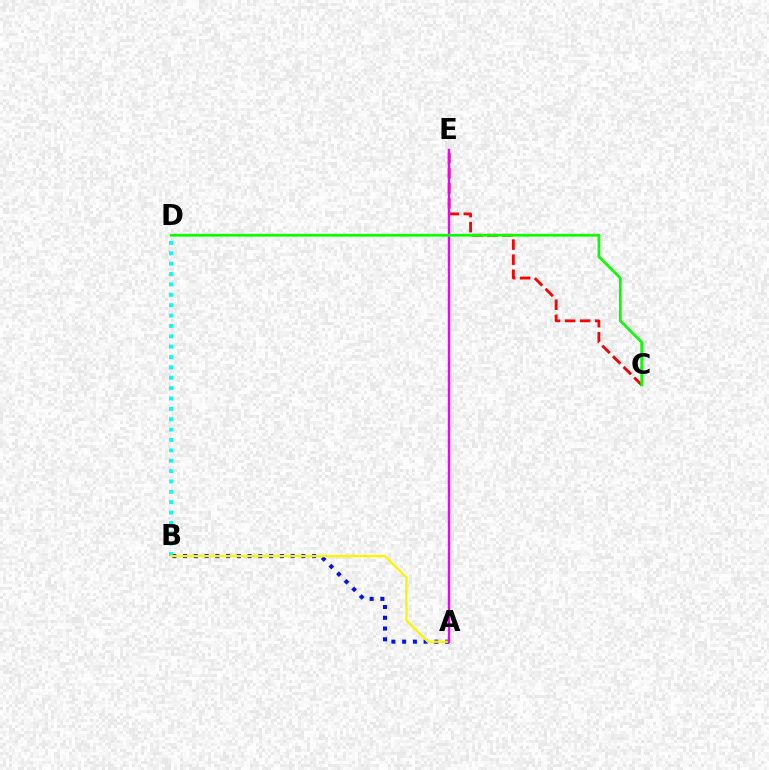{('A', 'B'): [{'color': '#0010ff', 'line_style': 'dotted', 'thickness': 2.92}, {'color': '#fcf500', 'line_style': 'solid', 'thickness': 1.67}], ('B', 'D'): [{'color': '#00fff6', 'line_style': 'dotted', 'thickness': 2.82}], ('C', 'E'): [{'color': '#ff0000', 'line_style': 'dashed', 'thickness': 2.05}], ('A', 'E'): [{'color': '#ee00ff', 'line_style': 'solid', 'thickness': 1.74}], ('C', 'D'): [{'color': '#08ff00', 'line_style': 'solid', 'thickness': 1.97}]}